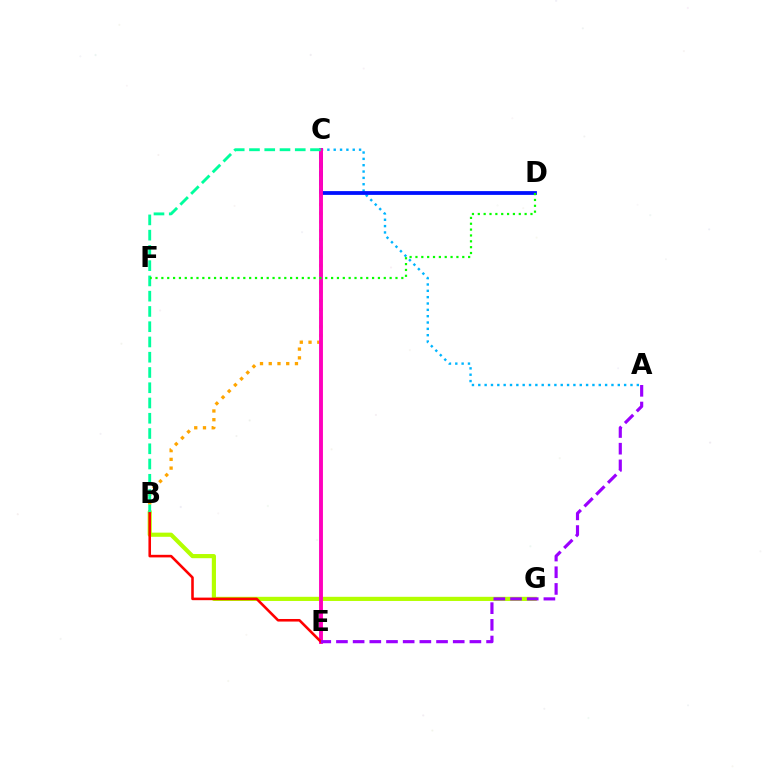{('A', 'C'): [{'color': '#00b5ff', 'line_style': 'dotted', 'thickness': 1.72}], ('C', 'D'): [{'color': '#0010ff', 'line_style': 'solid', 'thickness': 2.72}], ('B', 'C'): [{'color': '#ffa500', 'line_style': 'dotted', 'thickness': 2.37}, {'color': '#00ff9d', 'line_style': 'dashed', 'thickness': 2.07}], ('B', 'G'): [{'color': '#b3ff00', 'line_style': 'solid', 'thickness': 2.99}], ('C', 'E'): [{'color': '#ff00bd', 'line_style': 'solid', 'thickness': 2.79}], ('B', 'E'): [{'color': '#ff0000', 'line_style': 'solid', 'thickness': 1.86}], ('D', 'F'): [{'color': '#08ff00', 'line_style': 'dotted', 'thickness': 1.59}], ('A', 'E'): [{'color': '#9b00ff', 'line_style': 'dashed', 'thickness': 2.27}]}